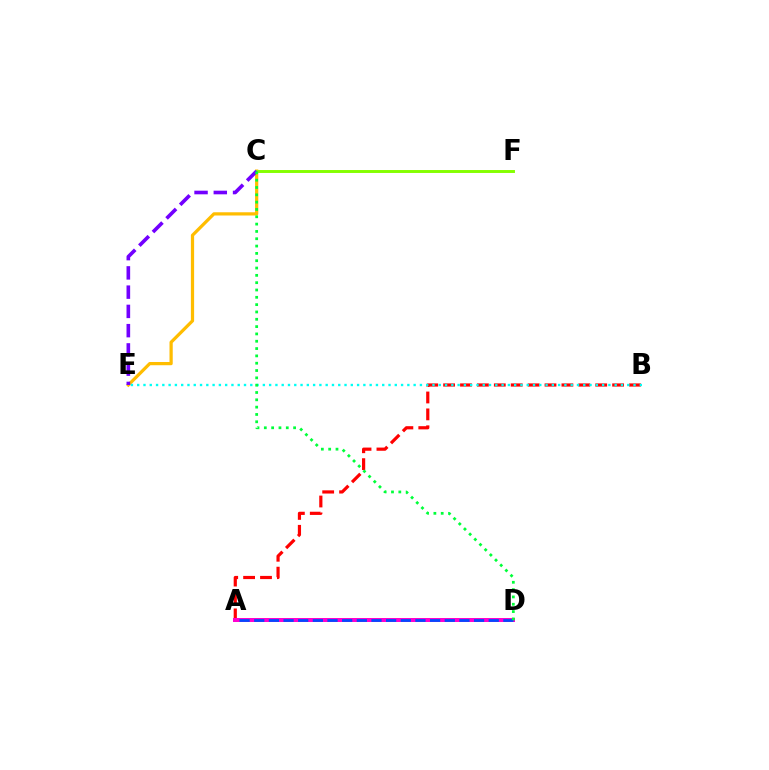{('C', 'E'): [{'color': '#ffbd00', 'line_style': 'solid', 'thickness': 2.33}, {'color': '#7200ff', 'line_style': 'dashed', 'thickness': 2.62}], ('A', 'B'): [{'color': '#ff0000', 'line_style': 'dashed', 'thickness': 2.3}], ('A', 'D'): [{'color': '#ff00cf', 'line_style': 'solid', 'thickness': 2.88}, {'color': '#004bff', 'line_style': 'dashed', 'thickness': 1.99}], ('B', 'E'): [{'color': '#00fff6', 'line_style': 'dotted', 'thickness': 1.71}], ('C', 'F'): [{'color': '#84ff00', 'line_style': 'solid', 'thickness': 2.11}], ('C', 'D'): [{'color': '#00ff39', 'line_style': 'dotted', 'thickness': 1.99}]}